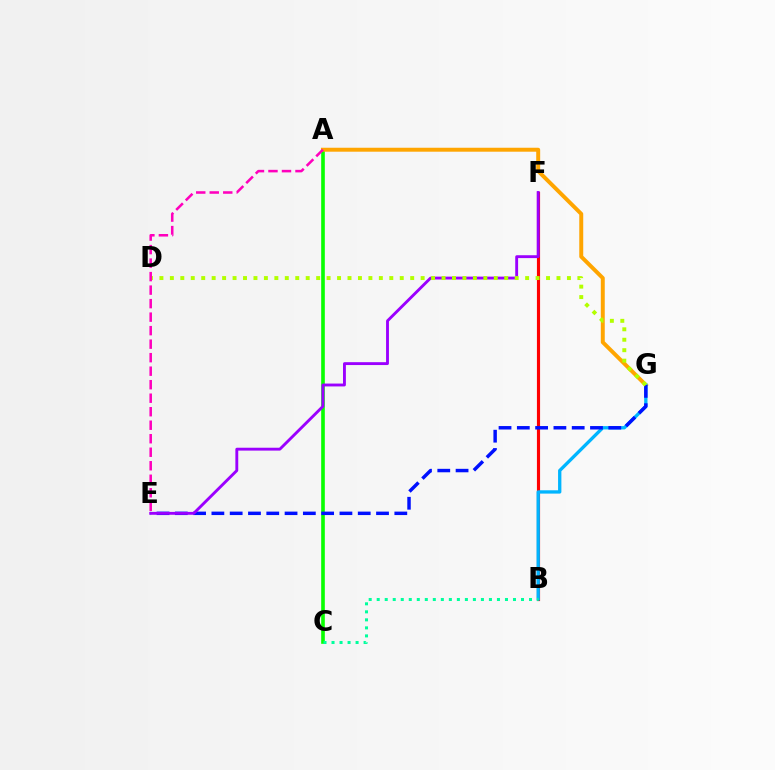{('B', 'F'): [{'color': '#ff0000', 'line_style': 'solid', 'thickness': 2.27}], ('A', 'C'): [{'color': '#08ff00', 'line_style': 'solid', 'thickness': 2.61}], ('A', 'G'): [{'color': '#ffa500', 'line_style': 'solid', 'thickness': 2.85}], ('B', 'G'): [{'color': '#00b5ff', 'line_style': 'solid', 'thickness': 2.39}], ('E', 'G'): [{'color': '#0010ff', 'line_style': 'dashed', 'thickness': 2.49}], ('E', 'F'): [{'color': '#9b00ff', 'line_style': 'solid', 'thickness': 2.07}], ('B', 'C'): [{'color': '#00ff9d', 'line_style': 'dotted', 'thickness': 2.18}], ('D', 'G'): [{'color': '#b3ff00', 'line_style': 'dotted', 'thickness': 2.84}], ('A', 'E'): [{'color': '#ff00bd', 'line_style': 'dashed', 'thickness': 1.84}]}